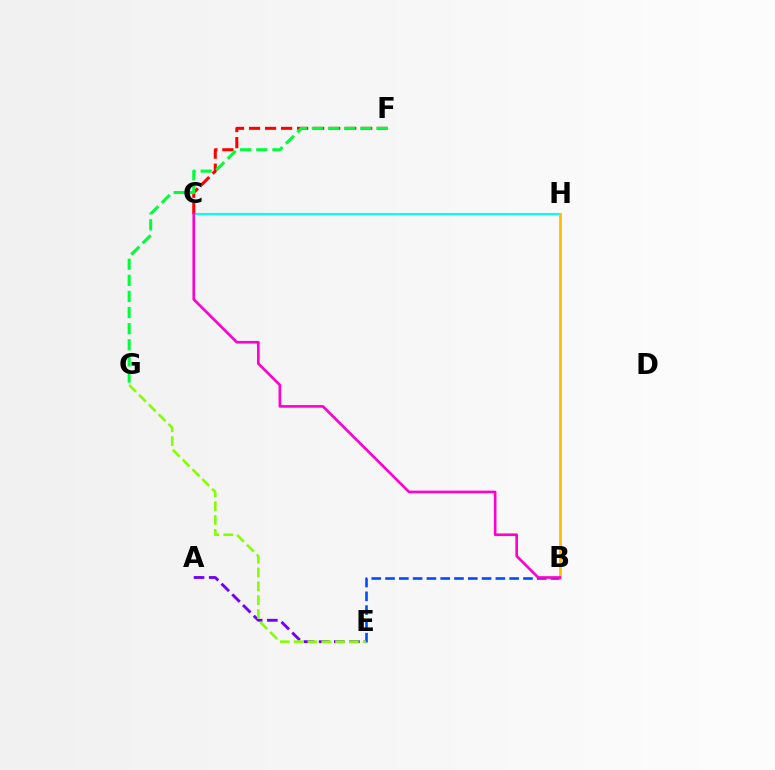{('A', 'E'): [{'color': '#7200ff', 'line_style': 'dashed', 'thickness': 2.06}], ('C', 'H'): [{'color': '#00fff6', 'line_style': 'solid', 'thickness': 1.51}], ('B', 'E'): [{'color': '#004bff', 'line_style': 'dashed', 'thickness': 1.87}], ('B', 'H'): [{'color': '#ffbd00', 'line_style': 'solid', 'thickness': 1.97}], ('C', 'F'): [{'color': '#ff0000', 'line_style': 'dashed', 'thickness': 2.18}], ('B', 'C'): [{'color': '#ff00cf', 'line_style': 'solid', 'thickness': 1.91}], ('E', 'G'): [{'color': '#84ff00', 'line_style': 'dashed', 'thickness': 1.88}], ('F', 'G'): [{'color': '#00ff39', 'line_style': 'dashed', 'thickness': 2.19}]}